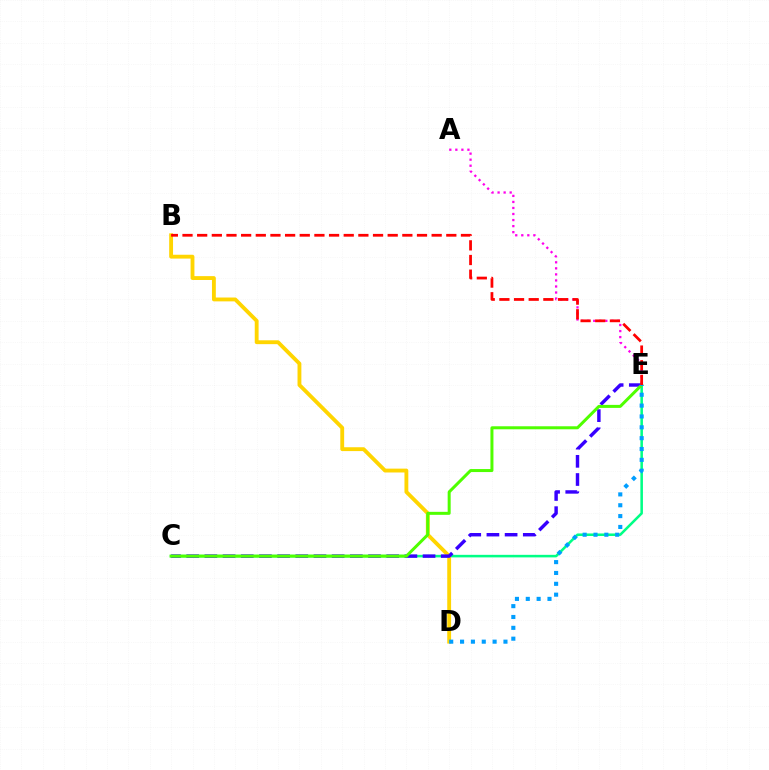{('C', 'E'): [{'color': '#00ff86', 'line_style': 'solid', 'thickness': 1.84}, {'color': '#3700ff', 'line_style': 'dashed', 'thickness': 2.47}, {'color': '#4fff00', 'line_style': 'solid', 'thickness': 2.16}], ('B', 'D'): [{'color': '#ffd500', 'line_style': 'solid', 'thickness': 2.77}], ('A', 'E'): [{'color': '#ff00ed', 'line_style': 'dotted', 'thickness': 1.64}], ('D', 'E'): [{'color': '#009eff', 'line_style': 'dotted', 'thickness': 2.95}], ('B', 'E'): [{'color': '#ff0000', 'line_style': 'dashed', 'thickness': 1.99}]}